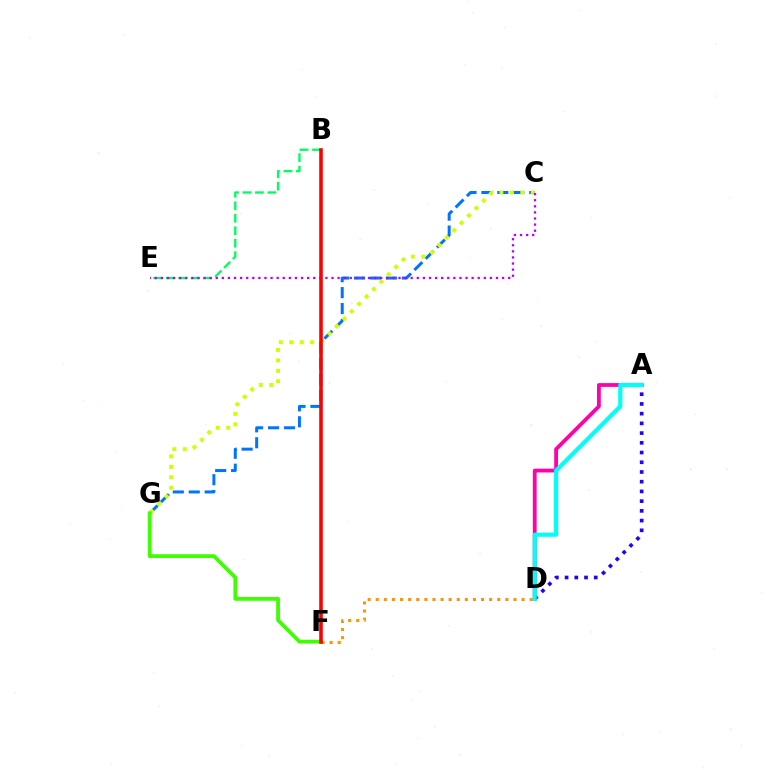{('A', 'D'): [{'color': '#ff00ac', 'line_style': 'solid', 'thickness': 2.73}, {'color': '#2500ff', 'line_style': 'dotted', 'thickness': 2.64}, {'color': '#00fff6', 'line_style': 'solid', 'thickness': 2.99}], ('D', 'F'): [{'color': '#ff9400', 'line_style': 'dotted', 'thickness': 2.2}], ('B', 'E'): [{'color': '#00ff5c', 'line_style': 'dashed', 'thickness': 1.7}], ('C', 'G'): [{'color': '#0074ff', 'line_style': 'dashed', 'thickness': 2.17}, {'color': '#d1ff00', 'line_style': 'dotted', 'thickness': 2.84}], ('F', 'G'): [{'color': '#3dff00', 'line_style': 'solid', 'thickness': 2.72}], ('C', 'E'): [{'color': '#b900ff', 'line_style': 'dotted', 'thickness': 1.66}], ('B', 'F'): [{'color': '#ff0000', 'line_style': 'solid', 'thickness': 2.58}]}